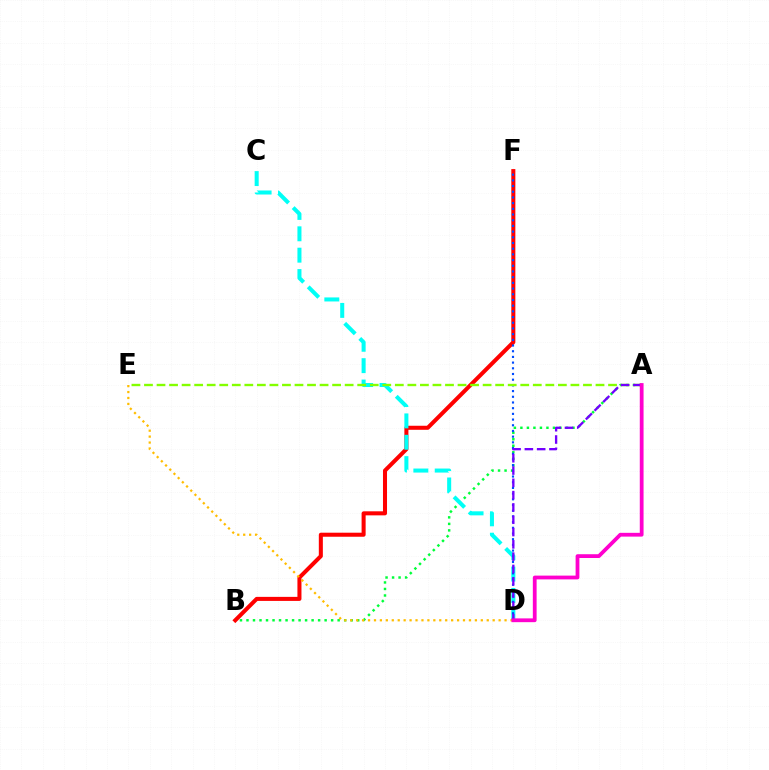{('A', 'B'): [{'color': '#00ff39', 'line_style': 'dotted', 'thickness': 1.77}], ('B', 'F'): [{'color': '#ff0000', 'line_style': 'solid', 'thickness': 2.91}], ('C', 'D'): [{'color': '#00fff6', 'line_style': 'dashed', 'thickness': 2.9}], ('D', 'E'): [{'color': '#ffbd00', 'line_style': 'dotted', 'thickness': 1.61}], ('D', 'F'): [{'color': '#004bff', 'line_style': 'dotted', 'thickness': 1.55}], ('A', 'E'): [{'color': '#84ff00', 'line_style': 'dashed', 'thickness': 1.7}], ('A', 'D'): [{'color': '#7200ff', 'line_style': 'dashed', 'thickness': 1.67}, {'color': '#ff00cf', 'line_style': 'solid', 'thickness': 2.72}]}